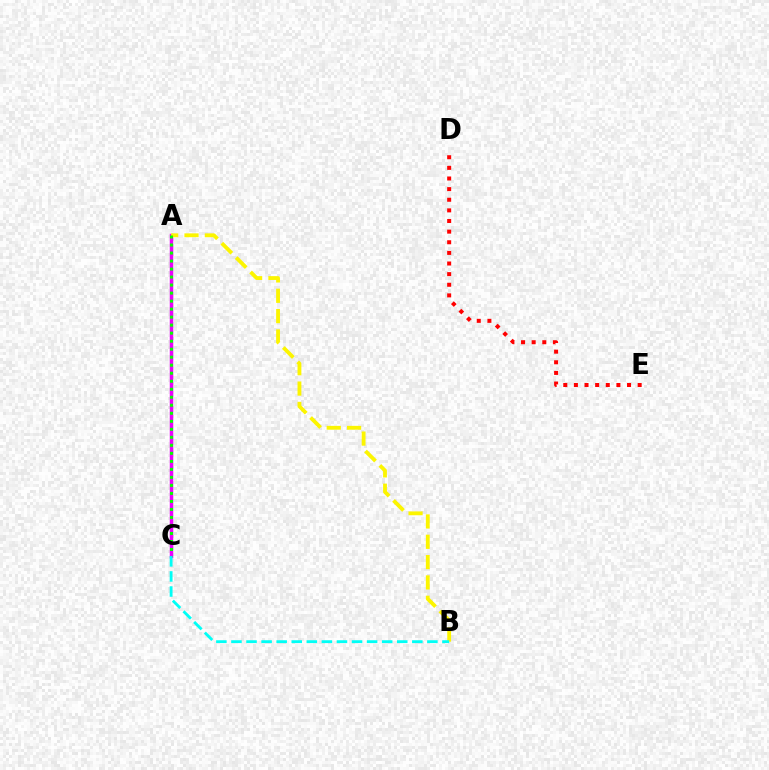{('A', 'C'): [{'color': '#0010ff', 'line_style': 'solid', 'thickness': 2.14}, {'color': '#ee00ff', 'line_style': 'solid', 'thickness': 2.5}, {'color': '#08ff00', 'line_style': 'dotted', 'thickness': 2.18}], ('A', 'B'): [{'color': '#fcf500', 'line_style': 'dashed', 'thickness': 2.76}], ('D', 'E'): [{'color': '#ff0000', 'line_style': 'dotted', 'thickness': 2.89}], ('B', 'C'): [{'color': '#00fff6', 'line_style': 'dashed', 'thickness': 2.05}]}